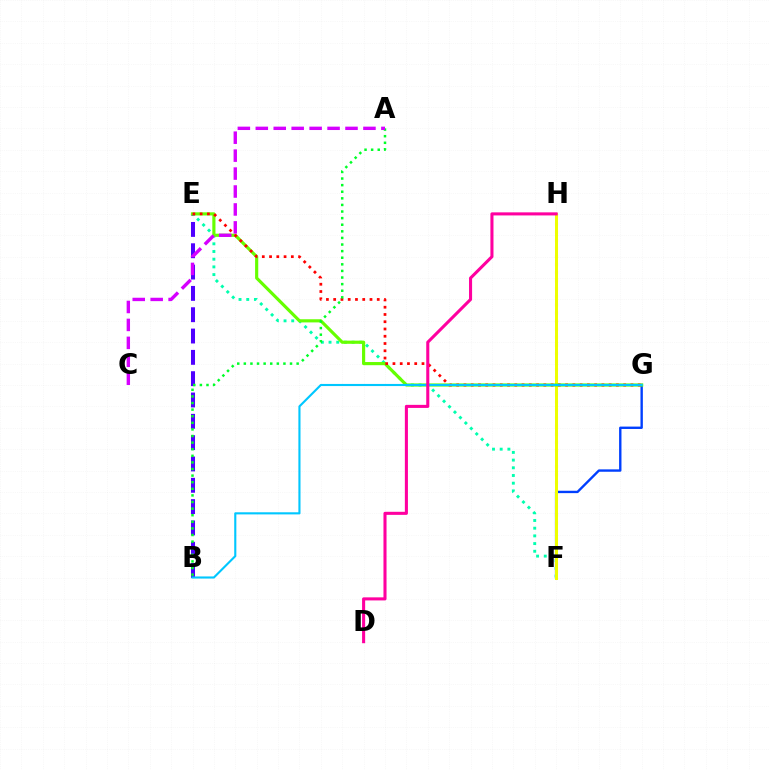{('E', 'F'): [{'color': '#00ffaf', 'line_style': 'dotted', 'thickness': 2.09}], ('F', 'H'): [{'color': '#ff8800', 'line_style': 'dotted', 'thickness': 2.2}, {'color': '#eeff00', 'line_style': 'solid', 'thickness': 2.15}], ('F', 'G'): [{'color': '#003fff', 'line_style': 'solid', 'thickness': 1.71}], ('B', 'E'): [{'color': '#4f00ff', 'line_style': 'dashed', 'thickness': 2.9}], ('E', 'G'): [{'color': '#66ff00', 'line_style': 'solid', 'thickness': 2.27}, {'color': '#ff0000', 'line_style': 'dotted', 'thickness': 1.97}], ('A', 'B'): [{'color': '#00ff27', 'line_style': 'dotted', 'thickness': 1.79}], ('B', 'G'): [{'color': '#00c7ff', 'line_style': 'solid', 'thickness': 1.53}], ('A', 'C'): [{'color': '#d600ff', 'line_style': 'dashed', 'thickness': 2.44}], ('D', 'H'): [{'color': '#ff00a0', 'line_style': 'solid', 'thickness': 2.21}]}